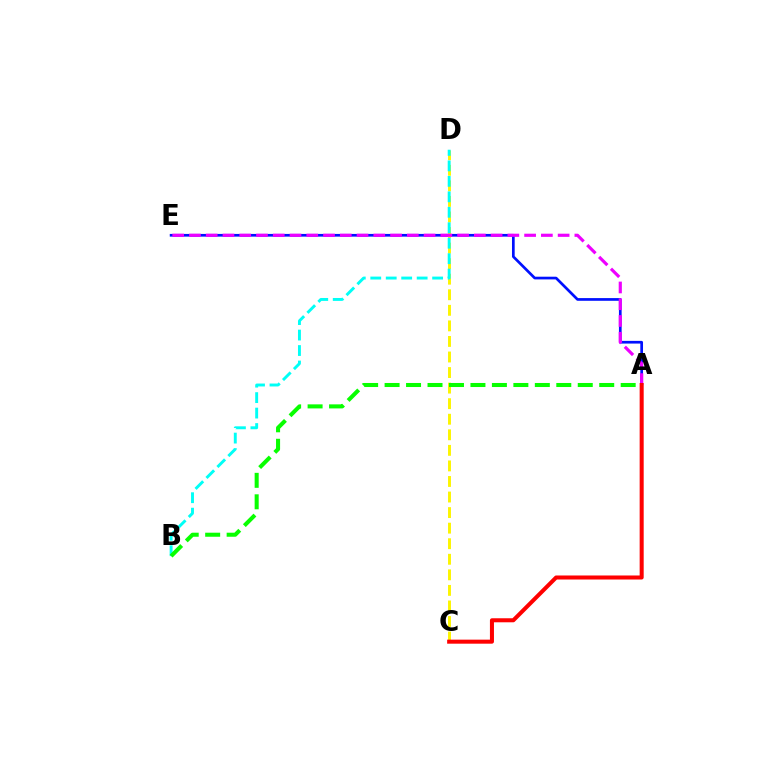{('A', 'E'): [{'color': '#0010ff', 'line_style': 'solid', 'thickness': 1.94}, {'color': '#ee00ff', 'line_style': 'dashed', 'thickness': 2.28}], ('C', 'D'): [{'color': '#fcf500', 'line_style': 'dashed', 'thickness': 2.11}], ('B', 'D'): [{'color': '#00fff6', 'line_style': 'dashed', 'thickness': 2.1}], ('A', 'C'): [{'color': '#ff0000', 'line_style': 'solid', 'thickness': 2.9}], ('A', 'B'): [{'color': '#08ff00', 'line_style': 'dashed', 'thickness': 2.92}]}